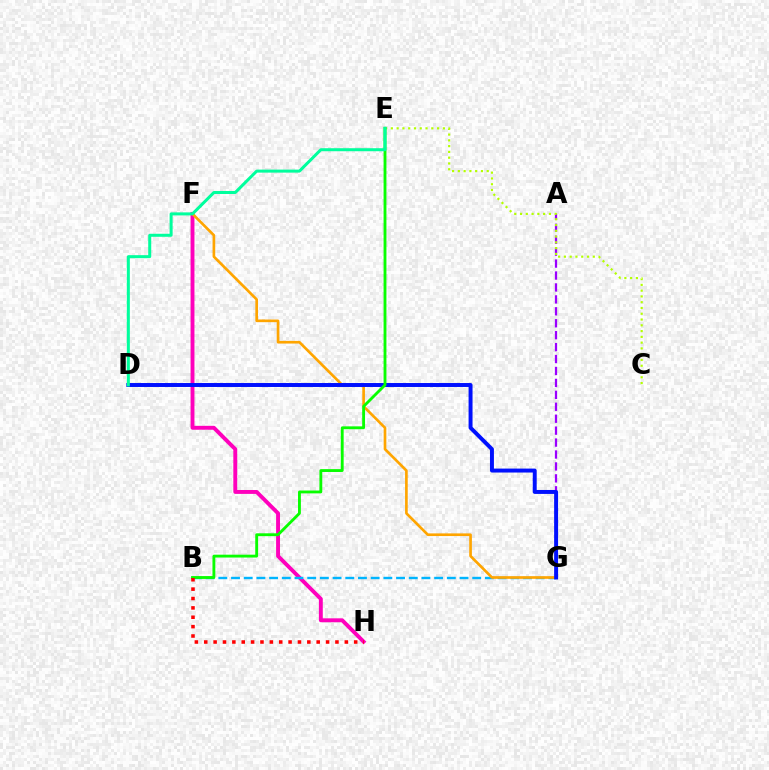{('F', 'H'): [{'color': '#ff00bd', 'line_style': 'solid', 'thickness': 2.81}], ('B', 'G'): [{'color': '#00b5ff', 'line_style': 'dashed', 'thickness': 1.72}], ('A', 'G'): [{'color': '#9b00ff', 'line_style': 'dashed', 'thickness': 1.62}], ('F', 'G'): [{'color': '#ffa500', 'line_style': 'solid', 'thickness': 1.92}], ('C', 'E'): [{'color': '#b3ff00', 'line_style': 'dotted', 'thickness': 1.57}], ('D', 'G'): [{'color': '#0010ff', 'line_style': 'solid', 'thickness': 2.85}], ('B', 'E'): [{'color': '#08ff00', 'line_style': 'solid', 'thickness': 2.05}], ('B', 'H'): [{'color': '#ff0000', 'line_style': 'dotted', 'thickness': 2.55}], ('D', 'E'): [{'color': '#00ff9d', 'line_style': 'solid', 'thickness': 2.17}]}